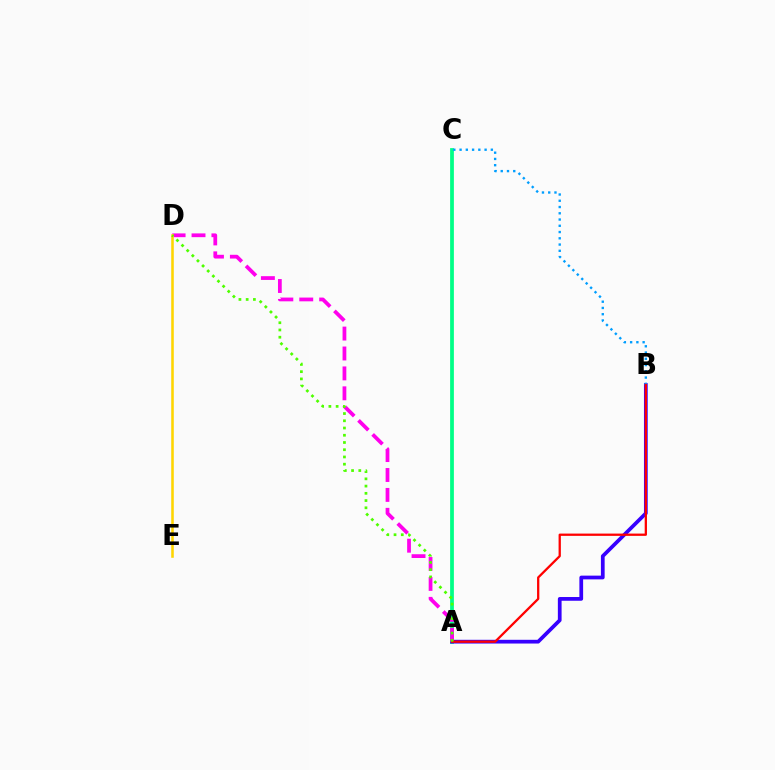{('A', 'C'): [{'color': '#00ff86', 'line_style': 'solid', 'thickness': 2.7}], ('A', 'B'): [{'color': '#3700ff', 'line_style': 'solid', 'thickness': 2.69}, {'color': '#ff0000', 'line_style': 'solid', 'thickness': 1.64}], ('A', 'D'): [{'color': '#ff00ed', 'line_style': 'dashed', 'thickness': 2.71}, {'color': '#4fff00', 'line_style': 'dotted', 'thickness': 1.97}], ('B', 'C'): [{'color': '#009eff', 'line_style': 'dotted', 'thickness': 1.7}], ('D', 'E'): [{'color': '#ffd500', 'line_style': 'solid', 'thickness': 1.84}]}